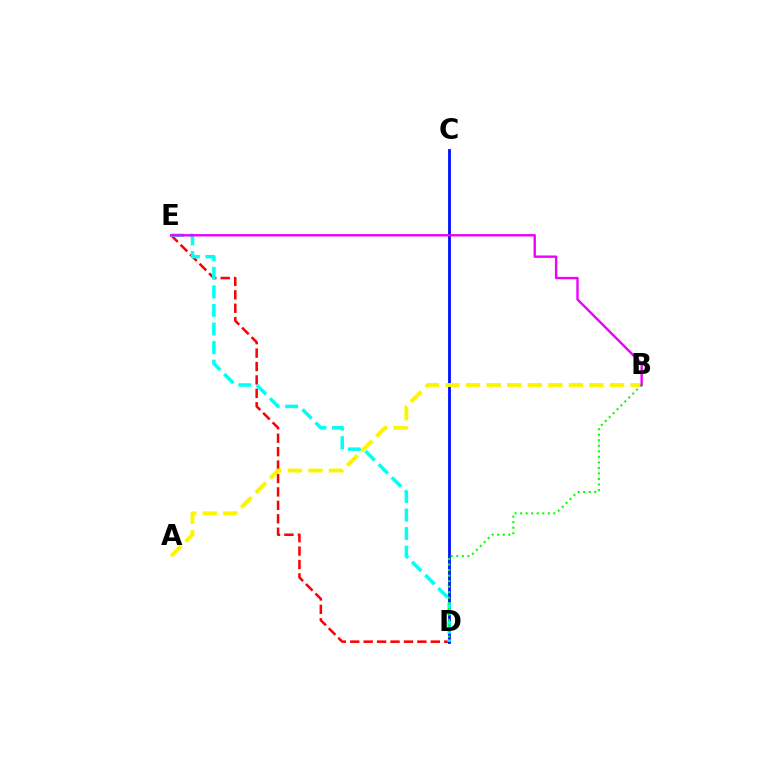{('D', 'E'): [{'color': '#ff0000', 'line_style': 'dashed', 'thickness': 1.82}, {'color': '#00fff6', 'line_style': 'dashed', 'thickness': 2.52}], ('C', 'D'): [{'color': '#0010ff', 'line_style': 'solid', 'thickness': 2.01}], ('A', 'B'): [{'color': '#fcf500', 'line_style': 'dashed', 'thickness': 2.79}], ('B', 'D'): [{'color': '#08ff00', 'line_style': 'dotted', 'thickness': 1.5}], ('B', 'E'): [{'color': '#ee00ff', 'line_style': 'solid', 'thickness': 1.72}]}